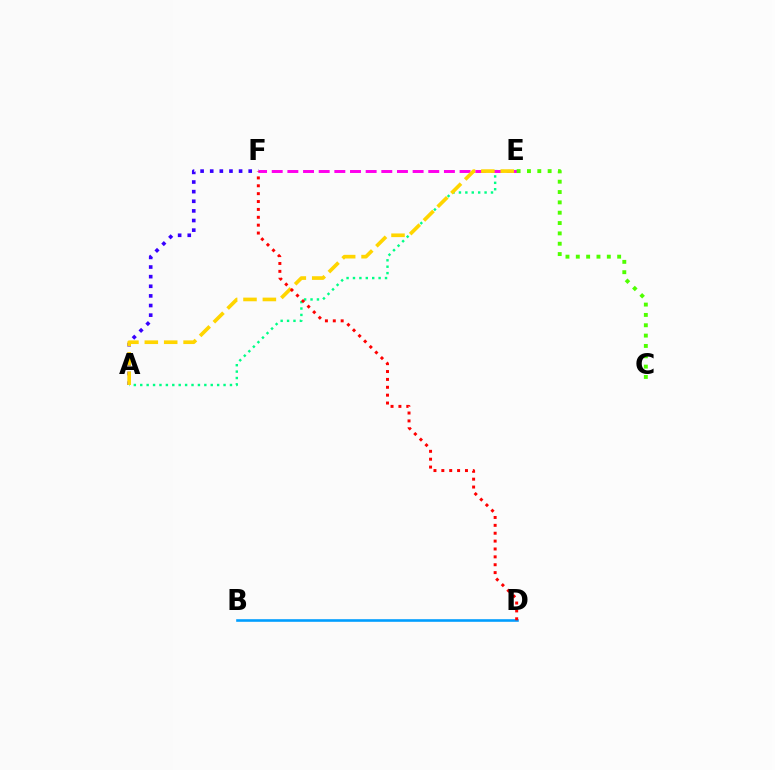{('A', 'F'): [{'color': '#3700ff', 'line_style': 'dotted', 'thickness': 2.61}], ('A', 'E'): [{'color': '#00ff86', 'line_style': 'dotted', 'thickness': 1.74}, {'color': '#ffd500', 'line_style': 'dashed', 'thickness': 2.63}], ('E', 'F'): [{'color': '#ff00ed', 'line_style': 'dashed', 'thickness': 2.13}], ('C', 'E'): [{'color': '#4fff00', 'line_style': 'dotted', 'thickness': 2.81}], ('B', 'D'): [{'color': '#009eff', 'line_style': 'solid', 'thickness': 1.87}], ('D', 'F'): [{'color': '#ff0000', 'line_style': 'dotted', 'thickness': 2.14}]}